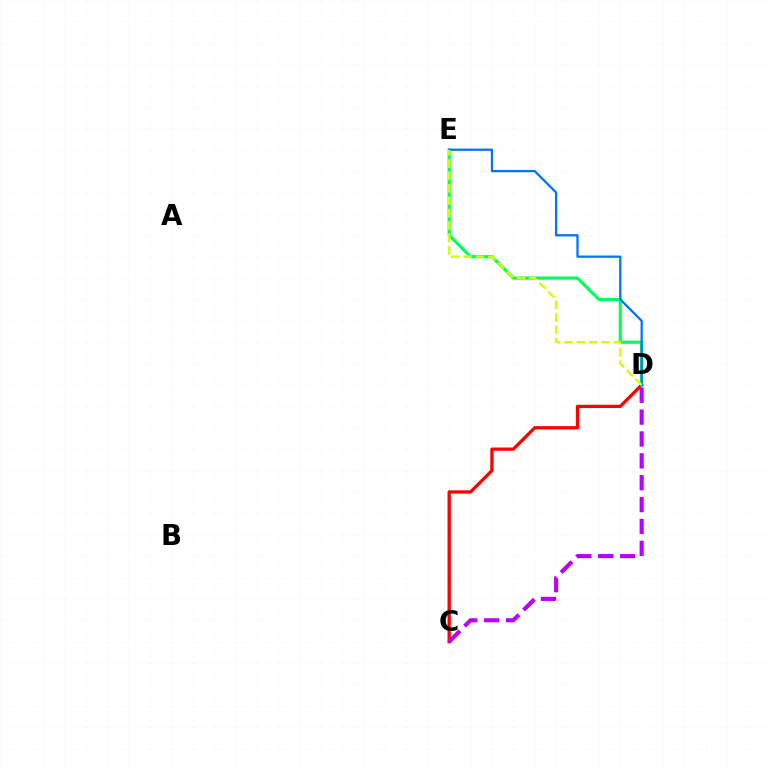{('C', 'D'): [{'color': '#ff0000', 'line_style': 'solid', 'thickness': 2.37}, {'color': '#b900ff', 'line_style': 'dashed', 'thickness': 2.97}], ('D', 'E'): [{'color': '#00ff5c', 'line_style': 'solid', 'thickness': 2.27}, {'color': '#0074ff', 'line_style': 'solid', 'thickness': 1.64}, {'color': '#d1ff00', 'line_style': 'dashed', 'thickness': 1.68}]}